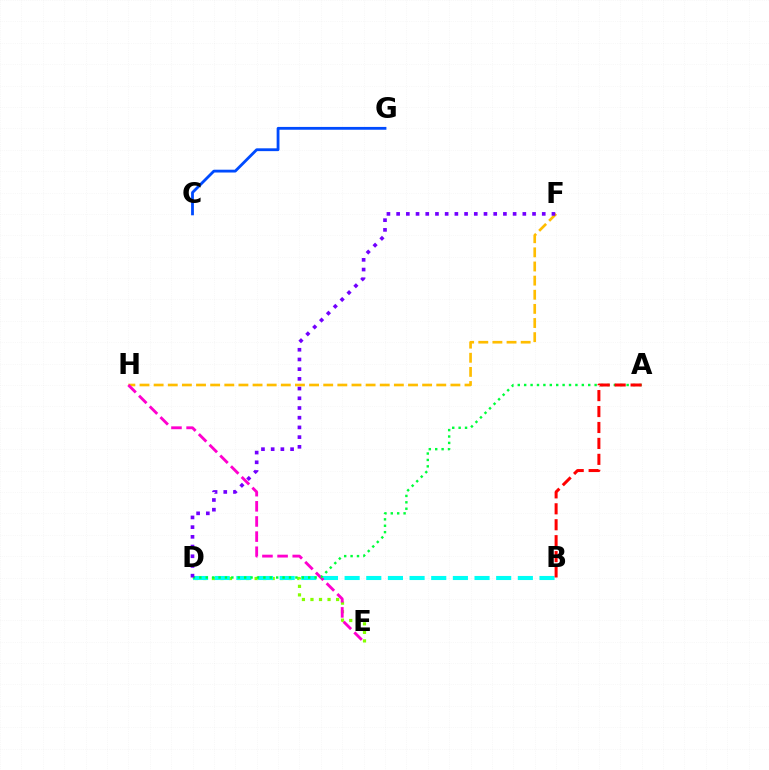{('D', 'E'): [{'color': '#84ff00', 'line_style': 'dotted', 'thickness': 2.32}], ('B', 'D'): [{'color': '#00fff6', 'line_style': 'dashed', 'thickness': 2.94}], ('F', 'H'): [{'color': '#ffbd00', 'line_style': 'dashed', 'thickness': 1.92}], ('E', 'H'): [{'color': '#ff00cf', 'line_style': 'dashed', 'thickness': 2.06}], ('C', 'G'): [{'color': '#004bff', 'line_style': 'solid', 'thickness': 2.03}], ('A', 'D'): [{'color': '#00ff39', 'line_style': 'dotted', 'thickness': 1.74}], ('D', 'F'): [{'color': '#7200ff', 'line_style': 'dotted', 'thickness': 2.64}], ('A', 'B'): [{'color': '#ff0000', 'line_style': 'dashed', 'thickness': 2.17}]}